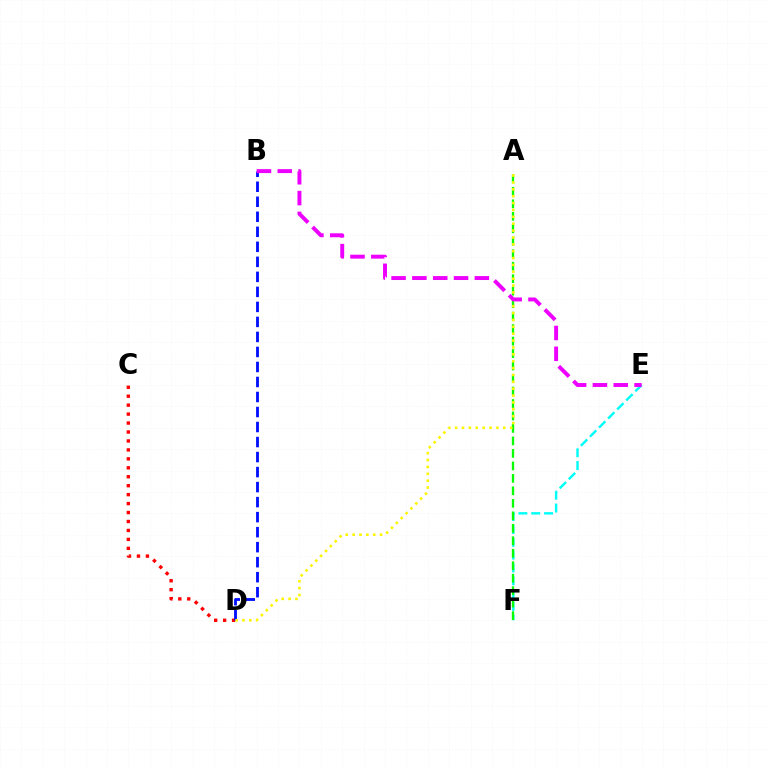{('C', 'D'): [{'color': '#ff0000', 'line_style': 'dotted', 'thickness': 2.43}], ('B', 'D'): [{'color': '#0010ff', 'line_style': 'dashed', 'thickness': 2.04}], ('E', 'F'): [{'color': '#00fff6', 'line_style': 'dashed', 'thickness': 1.74}], ('A', 'F'): [{'color': '#08ff00', 'line_style': 'dashed', 'thickness': 1.7}], ('A', 'D'): [{'color': '#fcf500', 'line_style': 'dotted', 'thickness': 1.87}], ('B', 'E'): [{'color': '#ee00ff', 'line_style': 'dashed', 'thickness': 2.83}]}